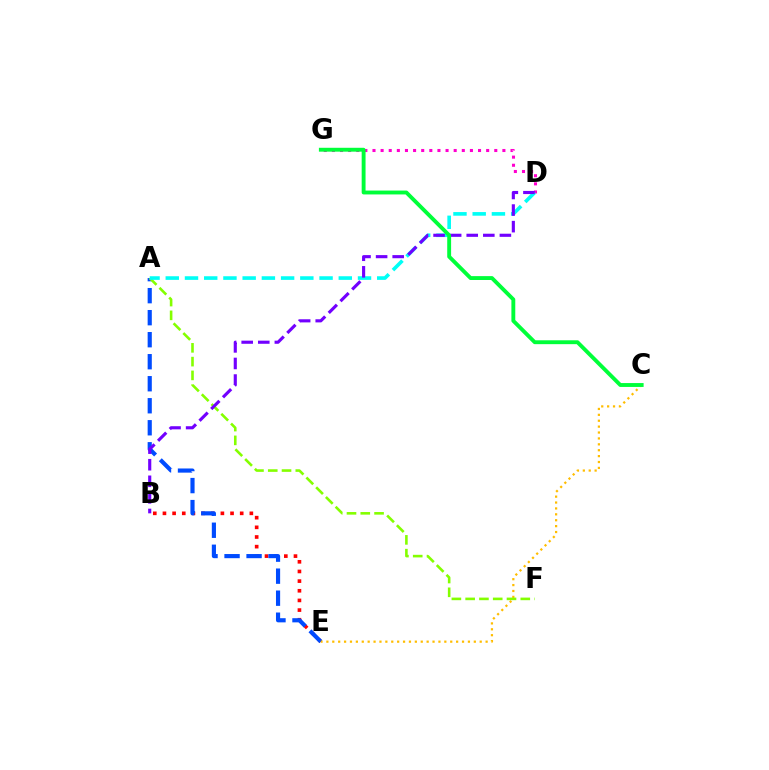{('B', 'E'): [{'color': '#ff0000', 'line_style': 'dotted', 'thickness': 2.62}], ('D', 'G'): [{'color': '#ff00cf', 'line_style': 'dotted', 'thickness': 2.21}], ('A', 'E'): [{'color': '#004bff', 'line_style': 'dashed', 'thickness': 2.99}], ('C', 'E'): [{'color': '#ffbd00', 'line_style': 'dotted', 'thickness': 1.6}], ('A', 'F'): [{'color': '#84ff00', 'line_style': 'dashed', 'thickness': 1.87}], ('A', 'D'): [{'color': '#00fff6', 'line_style': 'dashed', 'thickness': 2.61}], ('B', 'D'): [{'color': '#7200ff', 'line_style': 'dashed', 'thickness': 2.25}], ('C', 'G'): [{'color': '#00ff39', 'line_style': 'solid', 'thickness': 2.79}]}